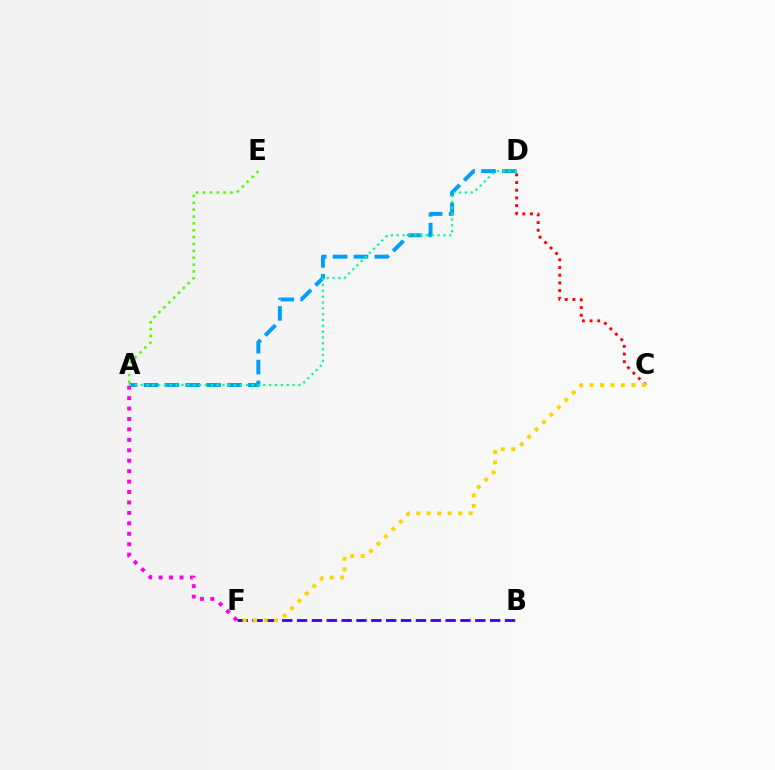{('A', 'D'): [{'color': '#009eff', 'line_style': 'dashed', 'thickness': 2.84}, {'color': '#00ff86', 'line_style': 'dotted', 'thickness': 1.59}], ('C', 'D'): [{'color': '#ff0000', 'line_style': 'dotted', 'thickness': 2.09}], ('B', 'F'): [{'color': '#3700ff', 'line_style': 'dashed', 'thickness': 2.02}], ('A', 'F'): [{'color': '#ff00ed', 'line_style': 'dotted', 'thickness': 2.84}], ('A', 'E'): [{'color': '#4fff00', 'line_style': 'dotted', 'thickness': 1.87}], ('C', 'F'): [{'color': '#ffd500', 'line_style': 'dotted', 'thickness': 2.84}]}